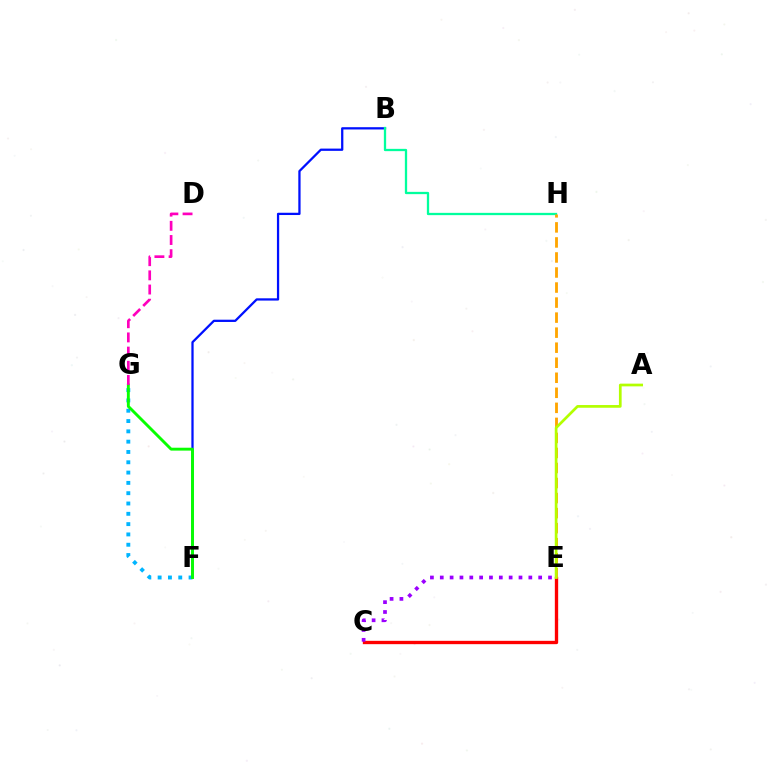{('B', 'F'): [{'color': '#0010ff', 'line_style': 'solid', 'thickness': 1.63}], ('C', 'E'): [{'color': '#ff0000', 'line_style': 'solid', 'thickness': 2.4}, {'color': '#9b00ff', 'line_style': 'dotted', 'thickness': 2.67}], ('B', 'H'): [{'color': '#00ff9d', 'line_style': 'solid', 'thickness': 1.65}], ('F', 'G'): [{'color': '#00b5ff', 'line_style': 'dotted', 'thickness': 2.8}, {'color': '#08ff00', 'line_style': 'solid', 'thickness': 2.08}], ('E', 'H'): [{'color': '#ffa500', 'line_style': 'dashed', 'thickness': 2.04}], ('A', 'E'): [{'color': '#b3ff00', 'line_style': 'solid', 'thickness': 1.95}], ('D', 'G'): [{'color': '#ff00bd', 'line_style': 'dashed', 'thickness': 1.93}]}